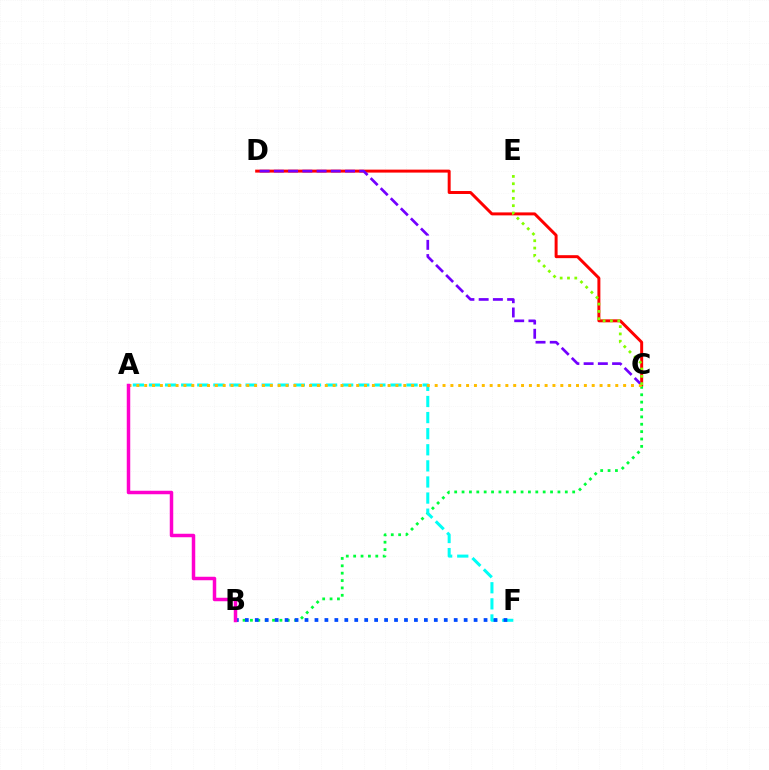{('C', 'D'): [{'color': '#ff0000', 'line_style': 'solid', 'thickness': 2.14}, {'color': '#7200ff', 'line_style': 'dashed', 'thickness': 1.93}], ('B', 'C'): [{'color': '#00ff39', 'line_style': 'dotted', 'thickness': 2.0}], ('A', 'F'): [{'color': '#00fff6', 'line_style': 'dashed', 'thickness': 2.19}], ('A', 'C'): [{'color': '#ffbd00', 'line_style': 'dotted', 'thickness': 2.13}], ('B', 'F'): [{'color': '#004bff', 'line_style': 'dotted', 'thickness': 2.7}], ('C', 'E'): [{'color': '#84ff00', 'line_style': 'dotted', 'thickness': 1.99}], ('A', 'B'): [{'color': '#ff00cf', 'line_style': 'solid', 'thickness': 2.51}]}